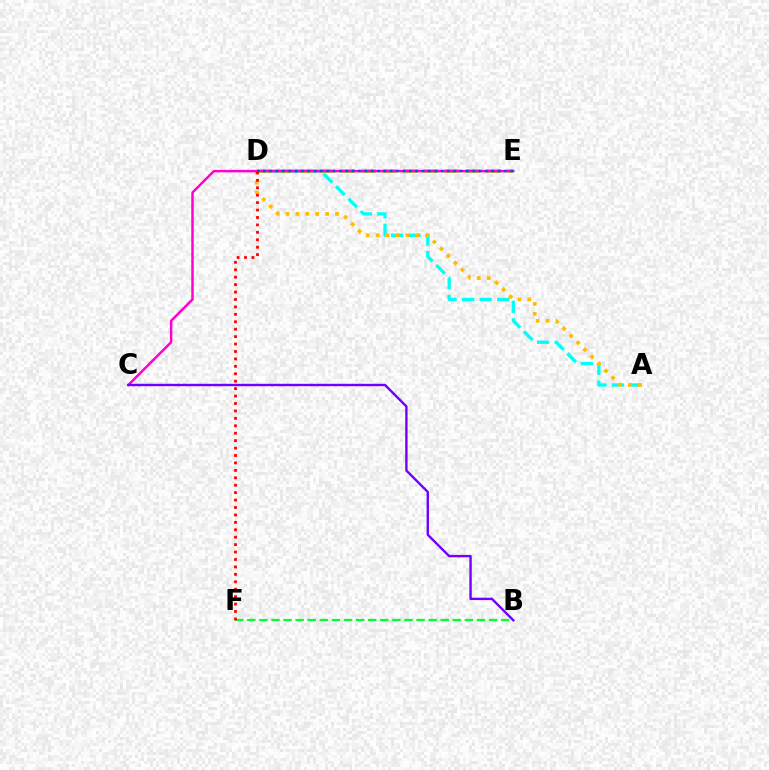{('A', 'D'): [{'color': '#00fff6', 'line_style': 'dashed', 'thickness': 2.38}, {'color': '#ffbd00', 'line_style': 'dotted', 'thickness': 2.69}], ('D', 'E'): [{'color': '#84ff00', 'line_style': 'dashed', 'thickness': 2.83}, {'color': '#004bff', 'line_style': 'dotted', 'thickness': 1.72}], ('C', 'E'): [{'color': '#ff00cf', 'line_style': 'solid', 'thickness': 1.78}], ('B', 'F'): [{'color': '#00ff39', 'line_style': 'dashed', 'thickness': 1.64}], ('B', 'C'): [{'color': '#7200ff', 'line_style': 'solid', 'thickness': 1.72}], ('D', 'F'): [{'color': '#ff0000', 'line_style': 'dotted', 'thickness': 2.02}]}